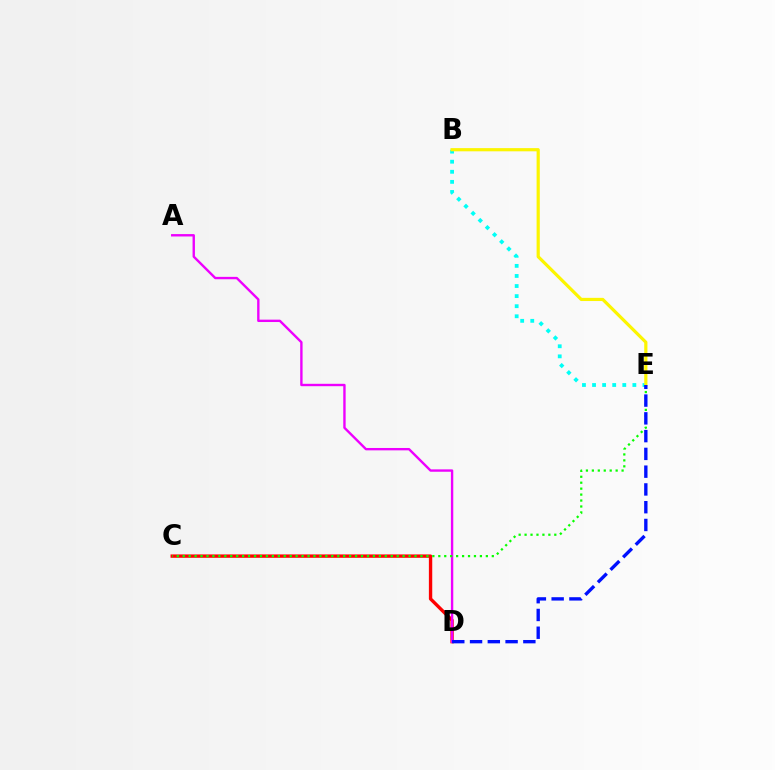{('C', 'D'): [{'color': '#ff0000', 'line_style': 'solid', 'thickness': 2.42}], ('B', 'E'): [{'color': '#00fff6', 'line_style': 'dotted', 'thickness': 2.74}, {'color': '#fcf500', 'line_style': 'solid', 'thickness': 2.3}], ('A', 'D'): [{'color': '#ee00ff', 'line_style': 'solid', 'thickness': 1.71}], ('C', 'E'): [{'color': '#08ff00', 'line_style': 'dotted', 'thickness': 1.61}], ('D', 'E'): [{'color': '#0010ff', 'line_style': 'dashed', 'thickness': 2.41}]}